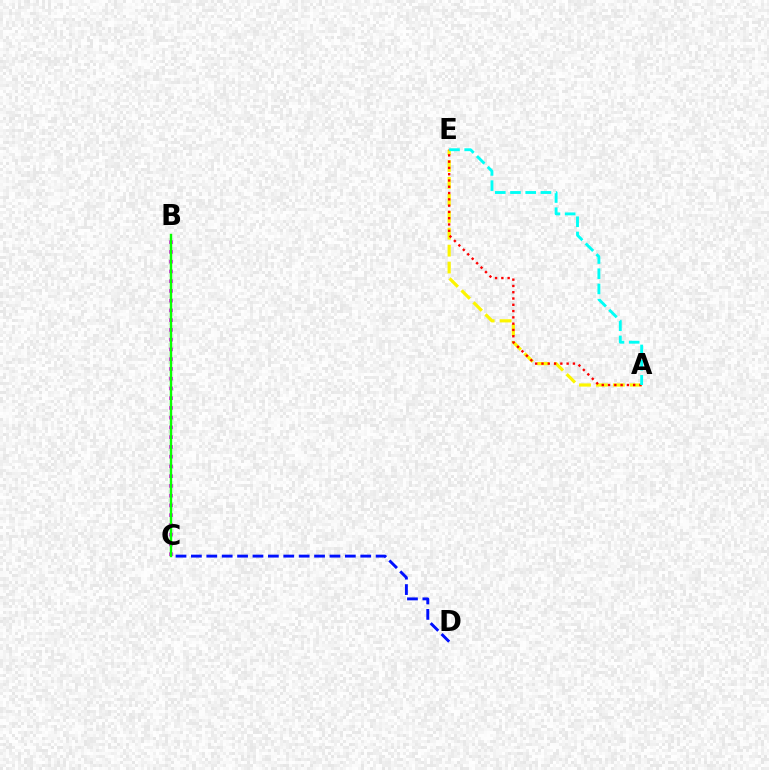{('B', 'C'): [{'color': '#ee00ff', 'line_style': 'dotted', 'thickness': 2.65}, {'color': '#08ff00', 'line_style': 'solid', 'thickness': 1.75}], ('A', 'E'): [{'color': '#fcf500', 'line_style': 'dashed', 'thickness': 2.3}, {'color': '#ff0000', 'line_style': 'dotted', 'thickness': 1.71}, {'color': '#00fff6', 'line_style': 'dashed', 'thickness': 2.07}], ('C', 'D'): [{'color': '#0010ff', 'line_style': 'dashed', 'thickness': 2.09}]}